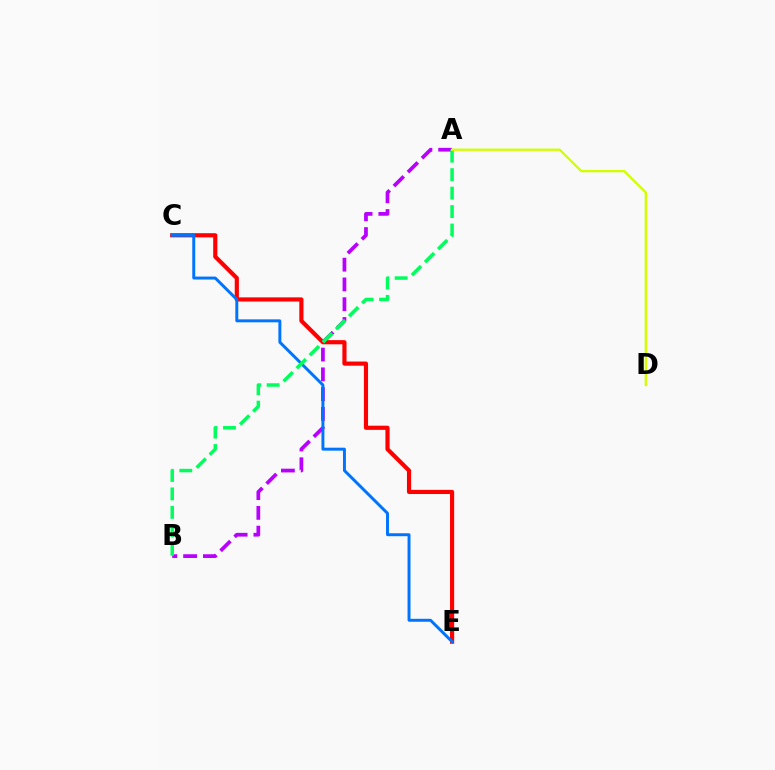{('C', 'E'): [{'color': '#ff0000', 'line_style': 'solid', 'thickness': 2.99}, {'color': '#0074ff', 'line_style': 'solid', 'thickness': 2.13}], ('A', 'B'): [{'color': '#b900ff', 'line_style': 'dashed', 'thickness': 2.69}, {'color': '#00ff5c', 'line_style': 'dashed', 'thickness': 2.51}], ('A', 'D'): [{'color': '#d1ff00', 'line_style': 'solid', 'thickness': 1.68}]}